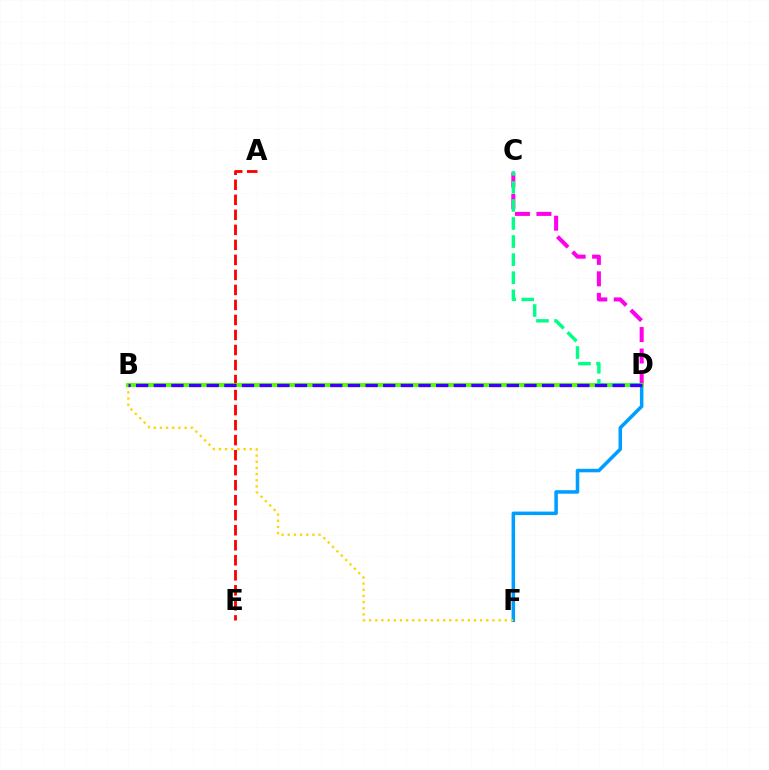{('C', 'D'): [{'color': '#ff00ed', 'line_style': 'dashed', 'thickness': 2.92}, {'color': '#00ff86', 'line_style': 'dashed', 'thickness': 2.45}], ('D', 'F'): [{'color': '#009eff', 'line_style': 'solid', 'thickness': 2.54}], ('A', 'E'): [{'color': '#ff0000', 'line_style': 'dashed', 'thickness': 2.04}], ('B', 'F'): [{'color': '#ffd500', 'line_style': 'dotted', 'thickness': 1.68}], ('B', 'D'): [{'color': '#4fff00', 'line_style': 'solid', 'thickness': 2.8}, {'color': '#3700ff', 'line_style': 'dashed', 'thickness': 2.4}]}